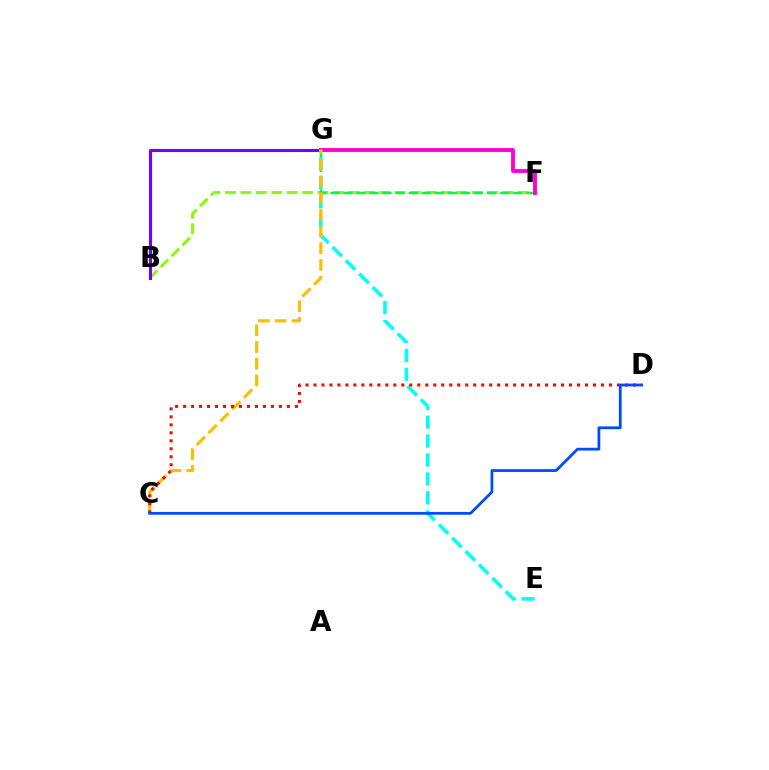{('B', 'F'): [{'color': '#84ff00', 'line_style': 'dashed', 'thickness': 2.09}], ('B', 'G'): [{'color': '#7200ff', 'line_style': 'solid', 'thickness': 2.21}], ('F', 'G'): [{'color': '#00ff39', 'line_style': 'dashed', 'thickness': 1.77}, {'color': '#ff00cf', 'line_style': 'solid', 'thickness': 2.78}], ('E', 'G'): [{'color': '#00fff6', 'line_style': 'dashed', 'thickness': 2.57}], ('C', 'G'): [{'color': '#ffbd00', 'line_style': 'dashed', 'thickness': 2.27}], ('C', 'D'): [{'color': '#ff0000', 'line_style': 'dotted', 'thickness': 2.17}, {'color': '#004bff', 'line_style': 'solid', 'thickness': 2.0}]}